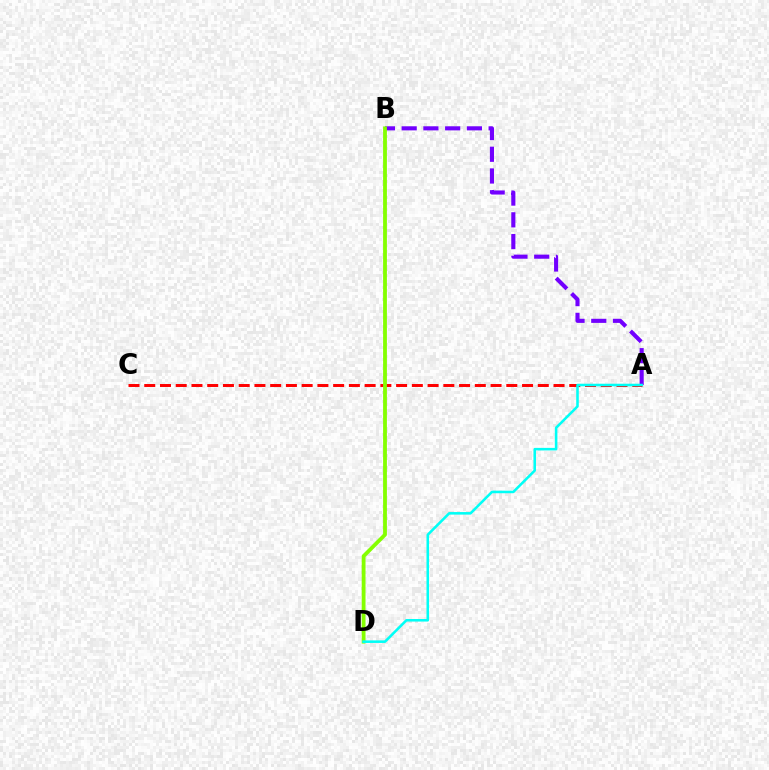{('A', 'C'): [{'color': '#ff0000', 'line_style': 'dashed', 'thickness': 2.14}], ('A', 'B'): [{'color': '#7200ff', 'line_style': 'dashed', 'thickness': 2.95}], ('B', 'D'): [{'color': '#84ff00', 'line_style': 'solid', 'thickness': 2.74}], ('A', 'D'): [{'color': '#00fff6', 'line_style': 'solid', 'thickness': 1.84}]}